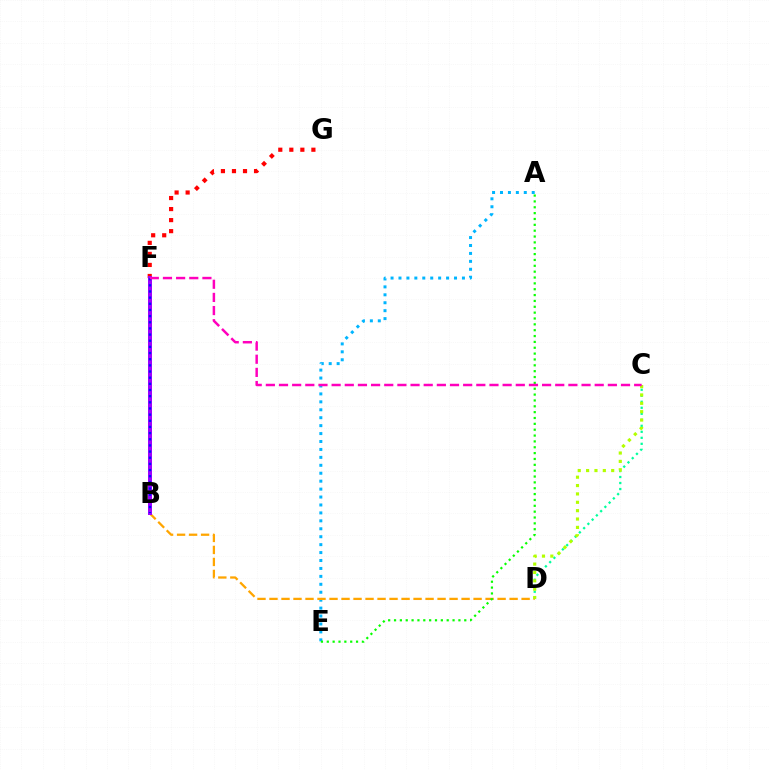{('A', 'E'): [{'color': '#00b5ff', 'line_style': 'dotted', 'thickness': 2.16}, {'color': '#08ff00', 'line_style': 'dotted', 'thickness': 1.59}], ('F', 'G'): [{'color': '#ff0000', 'line_style': 'dotted', 'thickness': 3.0}], ('C', 'D'): [{'color': '#00ff9d', 'line_style': 'dotted', 'thickness': 1.63}, {'color': '#b3ff00', 'line_style': 'dotted', 'thickness': 2.27}], ('B', 'D'): [{'color': '#ffa500', 'line_style': 'dashed', 'thickness': 1.63}], ('B', 'F'): [{'color': '#9b00ff', 'line_style': 'solid', 'thickness': 2.86}, {'color': '#0010ff', 'line_style': 'dotted', 'thickness': 1.67}], ('C', 'F'): [{'color': '#ff00bd', 'line_style': 'dashed', 'thickness': 1.79}]}